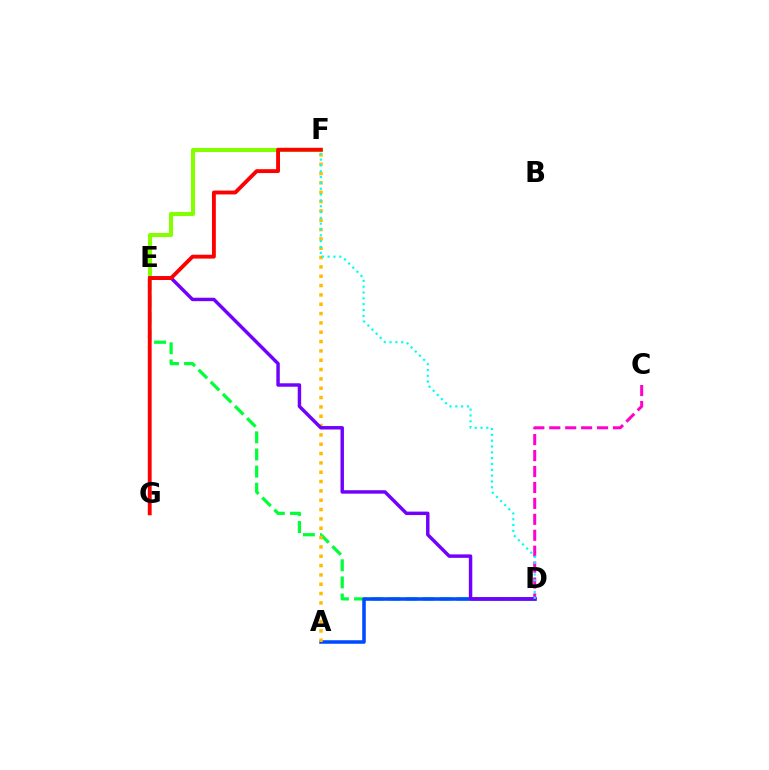{('D', 'E'): [{'color': '#00ff39', 'line_style': 'dashed', 'thickness': 2.33}, {'color': '#7200ff', 'line_style': 'solid', 'thickness': 2.48}], ('E', 'F'): [{'color': '#84ff00', 'line_style': 'solid', 'thickness': 2.95}], ('C', 'D'): [{'color': '#ff00cf', 'line_style': 'dashed', 'thickness': 2.17}], ('A', 'D'): [{'color': '#004bff', 'line_style': 'solid', 'thickness': 2.55}], ('A', 'F'): [{'color': '#ffbd00', 'line_style': 'dotted', 'thickness': 2.54}], ('F', 'G'): [{'color': '#ff0000', 'line_style': 'solid', 'thickness': 2.78}], ('D', 'F'): [{'color': '#00fff6', 'line_style': 'dotted', 'thickness': 1.58}]}